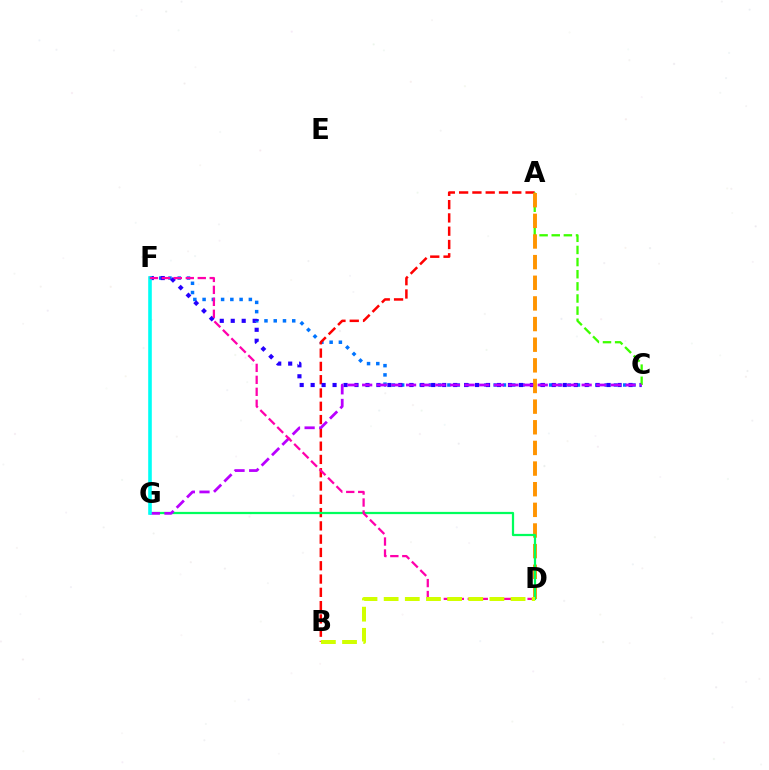{('C', 'F'): [{'color': '#0074ff', 'line_style': 'dotted', 'thickness': 2.51}, {'color': '#2500ff', 'line_style': 'dotted', 'thickness': 2.98}], ('A', 'B'): [{'color': '#ff0000', 'line_style': 'dashed', 'thickness': 1.81}], ('A', 'C'): [{'color': '#3dff00', 'line_style': 'dashed', 'thickness': 1.65}], ('A', 'D'): [{'color': '#ff9400', 'line_style': 'dashed', 'thickness': 2.8}], ('D', 'G'): [{'color': '#00ff5c', 'line_style': 'solid', 'thickness': 1.61}], ('C', 'G'): [{'color': '#b900ff', 'line_style': 'dashed', 'thickness': 1.99}], ('F', 'G'): [{'color': '#00fff6', 'line_style': 'solid', 'thickness': 2.59}], ('D', 'F'): [{'color': '#ff00ac', 'line_style': 'dashed', 'thickness': 1.63}], ('B', 'D'): [{'color': '#d1ff00', 'line_style': 'dashed', 'thickness': 2.87}]}